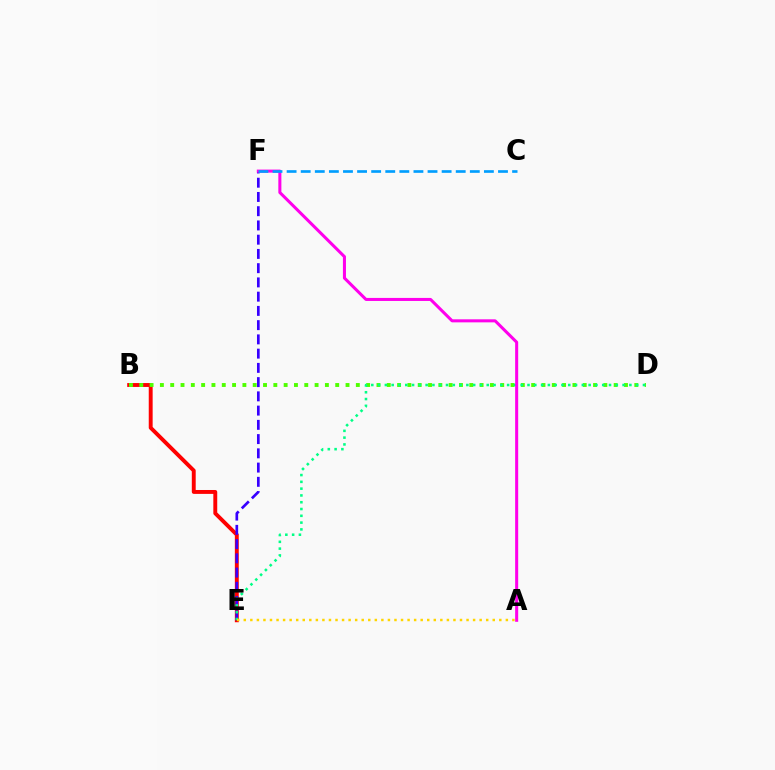{('B', 'E'): [{'color': '#ff0000', 'line_style': 'solid', 'thickness': 2.81}], ('B', 'D'): [{'color': '#4fff00', 'line_style': 'dotted', 'thickness': 2.8}], ('E', 'F'): [{'color': '#3700ff', 'line_style': 'dashed', 'thickness': 1.94}], ('D', 'E'): [{'color': '#00ff86', 'line_style': 'dotted', 'thickness': 1.85}], ('A', 'E'): [{'color': '#ffd500', 'line_style': 'dotted', 'thickness': 1.78}], ('A', 'F'): [{'color': '#ff00ed', 'line_style': 'solid', 'thickness': 2.19}], ('C', 'F'): [{'color': '#009eff', 'line_style': 'dashed', 'thickness': 1.91}]}